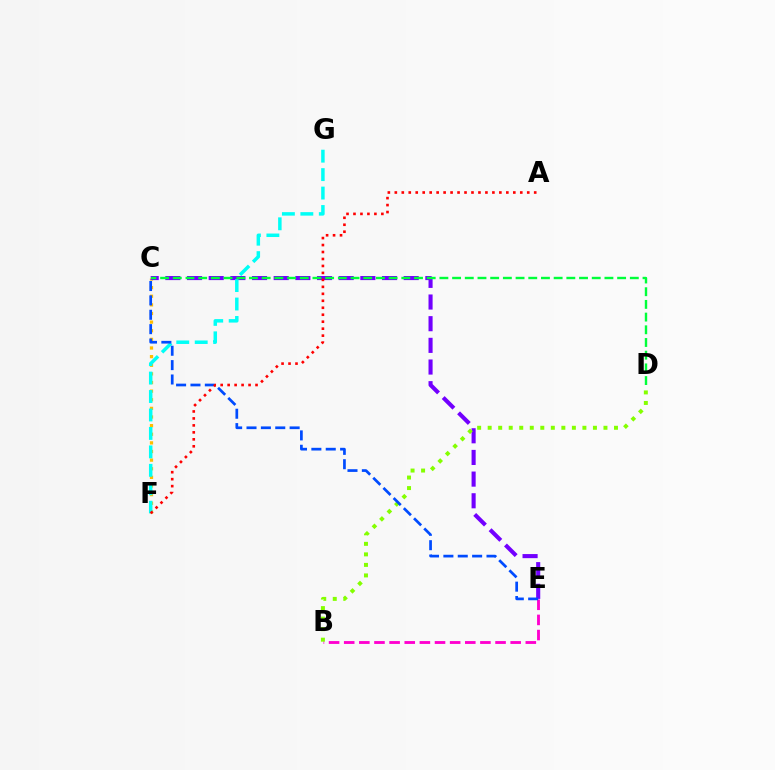{('B', 'E'): [{'color': '#ff00cf', 'line_style': 'dashed', 'thickness': 2.06}], ('C', 'F'): [{'color': '#ffbd00', 'line_style': 'dotted', 'thickness': 2.34}], ('C', 'E'): [{'color': '#7200ff', 'line_style': 'dashed', 'thickness': 2.94}, {'color': '#004bff', 'line_style': 'dashed', 'thickness': 1.95}], ('F', 'G'): [{'color': '#00fff6', 'line_style': 'dashed', 'thickness': 2.51}], ('B', 'D'): [{'color': '#84ff00', 'line_style': 'dotted', 'thickness': 2.86}], ('A', 'F'): [{'color': '#ff0000', 'line_style': 'dotted', 'thickness': 1.89}], ('C', 'D'): [{'color': '#00ff39', 'line_style': 'dashed', 'thickness': 1.72}]}